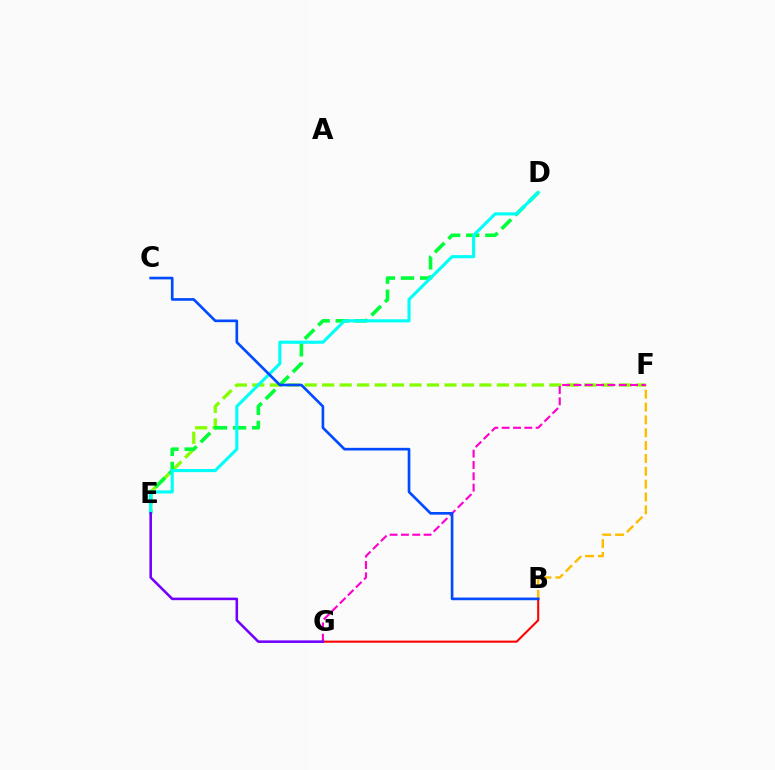{('E', 'F'): [{'color': '#84ff00', 'line_style': 'dashed', 'thickness': 2.37}], ('B', 'F'): [{'color': '#ffbd00', 'line_style': 'dashed', 'thickness': 1.75}], ('B', 'G'): [{'color': '#ff0000', 'line_style': 'solid', 'thickness': 1.5}], ('D', 'E'): [{'color': '#00ff39', 'line_style': 'dashed', 'thickness': 2.59}, {'color': '#00fff6', 'line_style': 'solid', 'thickness': 2.24}], ('F', 'G'): [{'color': '#ff00cf', 'line_style': 'dashed', 'thickness': 1.54}], ('B', 'C'): [{'color': '#004bff', 'line_style': 'solid', 'thickness': 1.92}], ('E', 'G'): [{'color': '#7200ff', 'line_style': 'solid', 'thickness': 1.84}]}